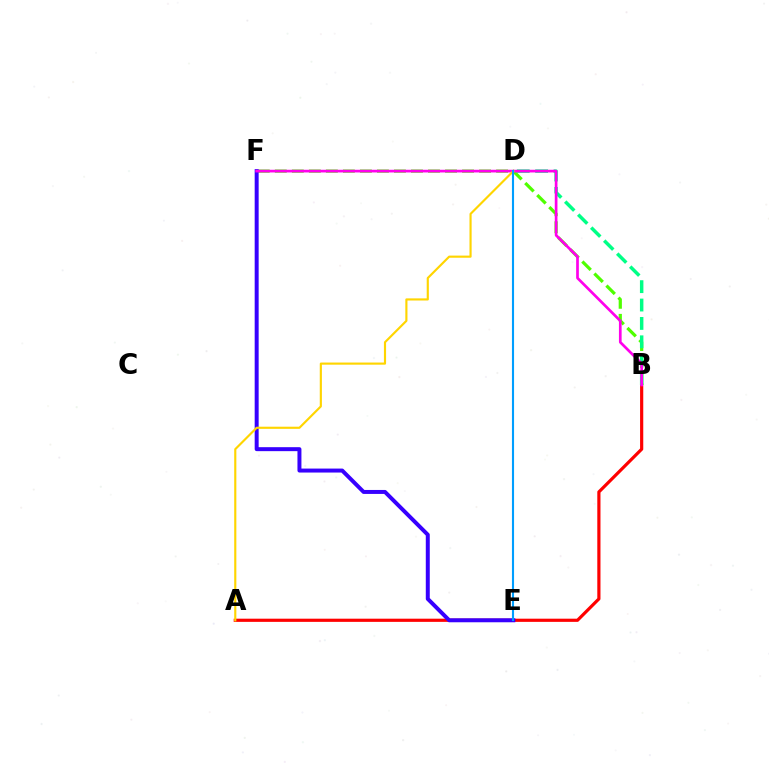{('A', 'B'): [{'color': '#ff0000', 'line_style': 'solid', 'thickness': 2.29}], ('B', 'F'): [{'color': '#4fff00', 'line_style': 'dashed', 'thickness': 2.31}, {'color': '#ff00ed', 'line_style': 'solid', 'thickness': 1.94}], ('B', 'D'): [{'color': '#00ff86', 'line_style': 'dashed', 'thickness': 2.5}], ('E', 'F'): [{'color': '#3700ff', 'line_style': 'solid', 'thickness': 2.86}], ('A', 'D'): [{'color': '#ffd500', 'line_style': 'solid', 'thickness': 1.54}], ('D', 'E'): [{'color': '#009eff', 'line_style': 'solid', 'thickness': 1.52}]}